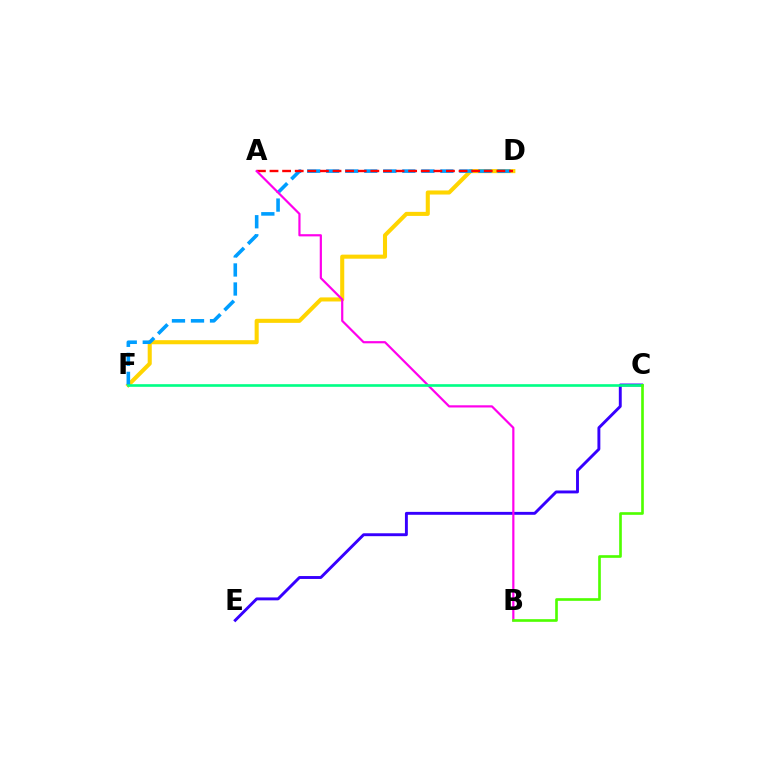{('D', 'F'): [{'color': '#ffd500', 'line_style': 'solid', 'thickness': 2.93}, {'color': '#009eff', 'line_style': 'dashed', 'thickness': 2.58}], ('C', 'E'): [{'color': '#3700ff', 'line_style': 'solid', 'thickness': 2.09}], ('A', 'D'): [{'color': '#ff0000', 'line_style': 'dashed', 'thickness': 1.71}], ('A', 'B'): [{'color': '#ff00ed', 'line_style': 'solid', 'thickness': 1.58}], ('C', 'F'): [{'color': '#00ff86', 'line_style': 'solid', 'thickness': 1.9}], ('B', 'C'): [{'color': '#4fff00', 'line_style': 'solid', 'thickness': 1.91}]}